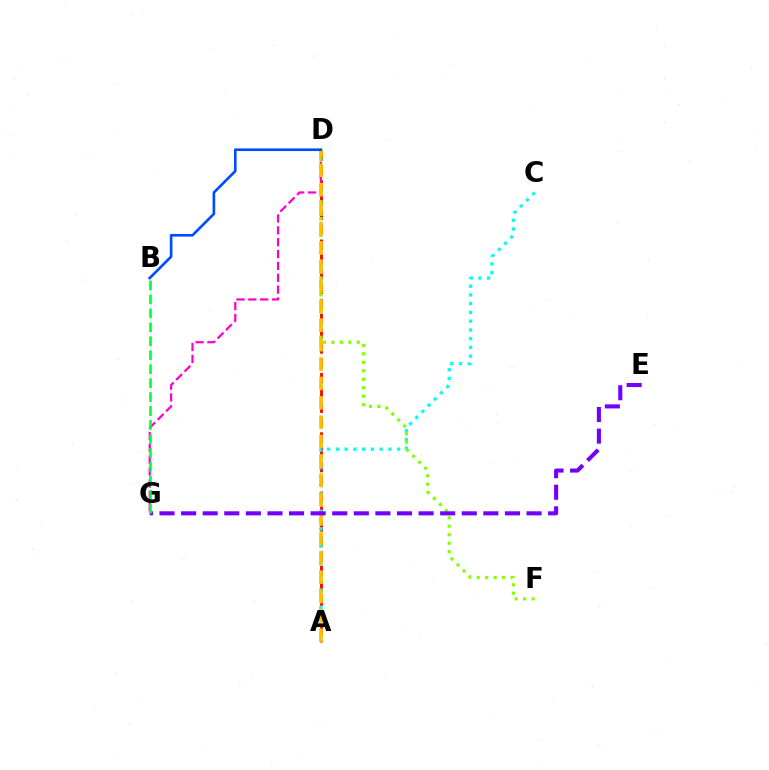{('A', 'D'): [{'color': '#ff0000', 'line_style': 'dashed', 'thickness': 2.01}, {'color': '#ffbd00', 'line_style': 'dashed', 'thickness': 2.63}], ('A', 'C'): [{'color': '#00fff6', 'line_style': 'dotted', 'thickness': 2.38}], ('D', 'F'): [{'color': '#84ff00', 'line_style': 'dotted', 'thickness': 2.3}], ('D', 'G'): [{'color': '#ff00cf', 'line_style': 'dashed', 'thickness': 1.61}], ('E', 'G'): [{'color': '#7200ff', 'line_style': 'dashed', 'thickness': 2.93}], ('B', 'D'): [{'color': '#004bff', 'line_style': 'solid', 'thickness': 1.9}], ('B', 'G'): [{'color': '#00ff39', 'line_style': 'dashed', 'thickness': 1.89}]}